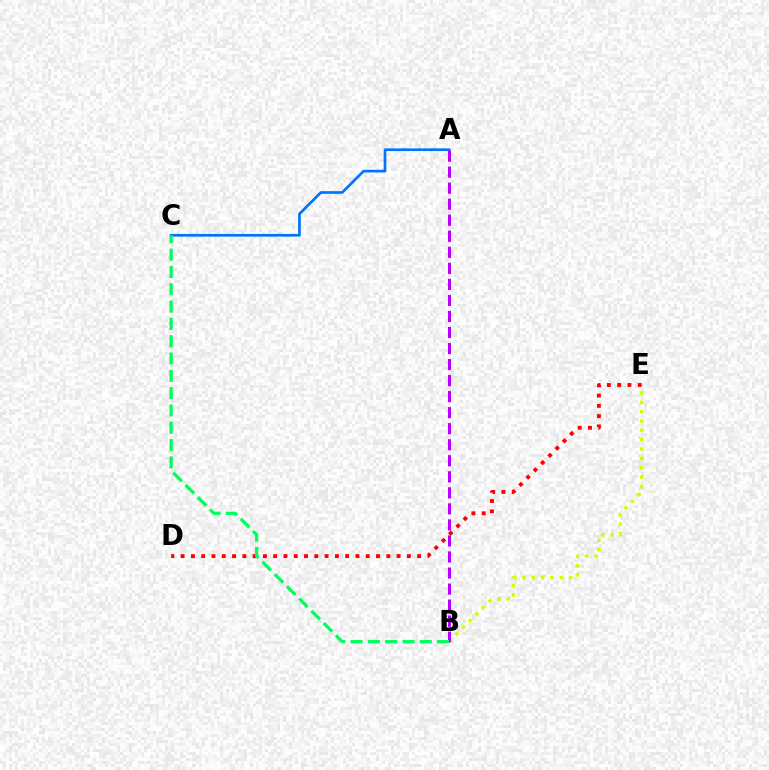{('B', 'E'): [{'color': '#d1ff00', 'line_style': 'dotted', 'thickness': 2.54}], ('A', 'C'): [{'color': '#0074ff', 'line_style': 'solid', 'thickness': 1.93}], ('A', 'B'): [{'color': '#b900ff', 'line_style': 'dashed', 'thickness': 2.18}], ('D', 'E'): [{'color': '#ff0000', 'line_style': 'dotted', 'thickness': 2.79}], ('B', 'C'): [{'color': '#00ff5c', 'line_style': 'dashed', 'thickness': 2.35}]}